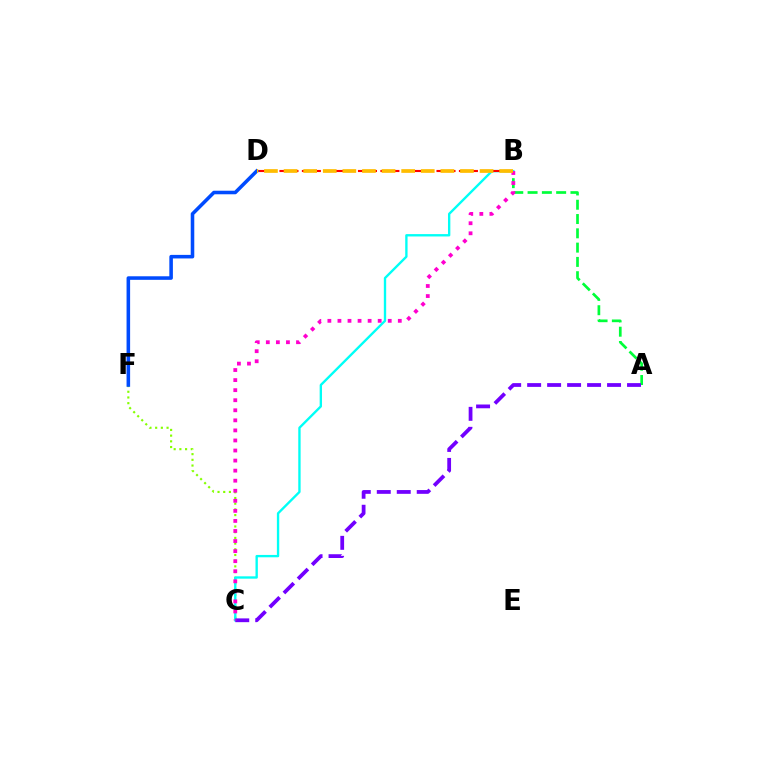{('A', 'B'): [{'color': '#00ff39', 'line_style': 'dashed', 'thickness': 1.94}], ('C', 'F'): [{'color': '#84ff00', 'line_style': 'dotted', 'thickness': 1.55}], ('B', 'C'): [{'color': '#00fff6', 'line_style': 'solid', 'thickness': 1.7}, {'color': '#ff00cf', 'line_style': 'dotted', 'thickness': 2.73}], ('B', 'D'): [{'color': '#ff0000', 'line_style': 'dashed', 'thickness': 1.52}, {'color': '#ffbd00', 'line_style': 'dashed', 'thickness': 2.66}], ('A', 'C'): [{'color': '#7200ff', 'line_style': 'dashed', 'thickness': 2.71}], ('D', 'F'): [{'color': '#004bff', 'line_style': 'solid', 'thickness': 2.56}]}